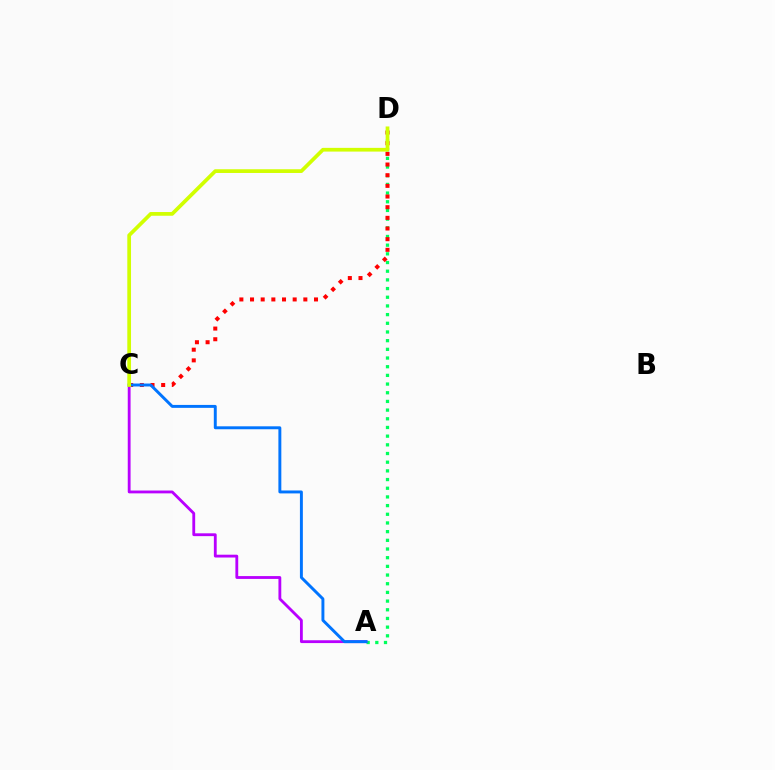{('A', 'D'): [{'color': '#00ff5c', 'line_style': 'dotted', 'thickness': 2.36}], ('A', 'C'): [{'color': '#b900ff', 'line_style': 'solid', 'thickness': 2.03}, {'color': '#0074ff', 'line_style': 'solid', 'thickness': 2.11}], ('C', 'D'): [{'color': '#ff0000', 'line_style': 'dotted', 'thickness': 2.9}, {'color': '#d1ff00', 'line_style': 'solid', 'thickness': 2.68}]}